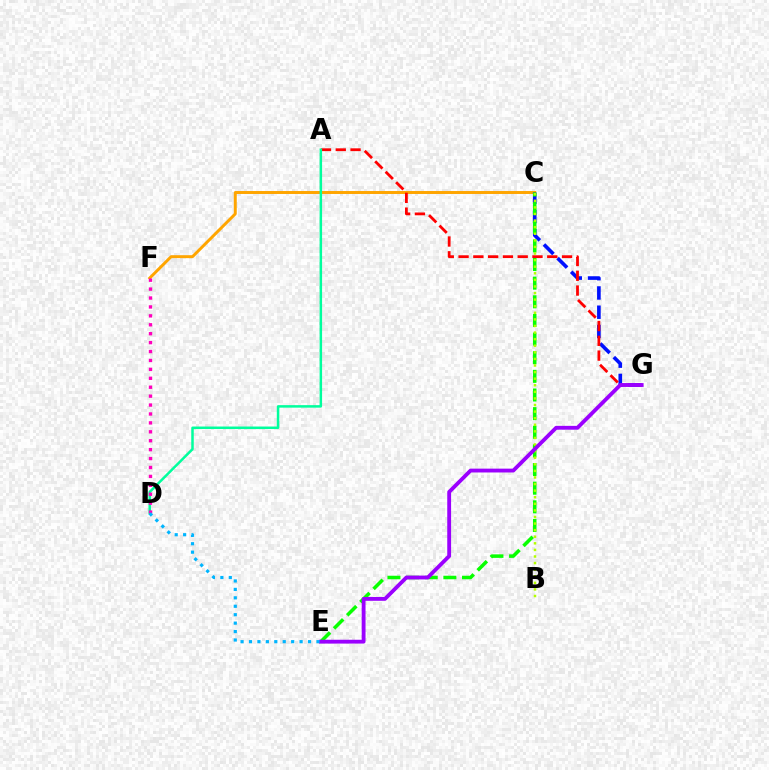{('C', 'F'): [{'color': '#ffa500', 'line_style': 'solid', 'thickness': 2.12}], ('C', 'G'): [{'color': '#0010ff', 'line_style': 'dashed', 'thickness': 2.62}], ('C', 'E'): [{'color': '#08ff00', 'line_style': 'dashed', 'thickness': 2.53}], ('A', 'G'): [{'color': '#ff0000', 'line_style': 'dashed', 'thickness': 2.01}], ('B', 'C'): [{'color': '#b3ff00', 'line_style': 'dotted', 'thickness': 1.79}], ('E', 'G'): [{'color': '#9b00ff', 'line_style': 'solid', 'thickness': 2.76}], ('A', 'D'): [{'color': '#00ff9d', 'line_style': 'solid', 'thickness': 1.8}], ('D', 'F'): [{'color': '#ff00bd', 'line_style': 'dotted', 'thickness': 2.42}], ('D', 'E'): [{'color': '#00b5ff', 'line_style': 'dotted', 'thickness': 2.29}]}